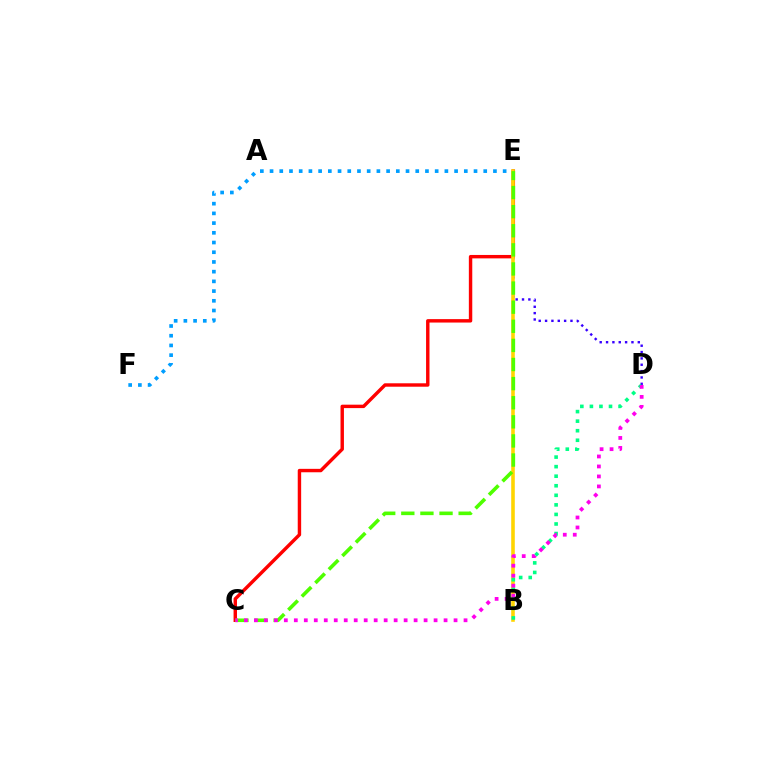{('D', 'E'): [{'color': '#3700ff', 'line_style': 'dotted', 'thickness': 1.73}], ('E', 'F'): [{'color': '#009eff', 'line_style': 'dotted', 'thickness': 2.64}], ('C', 'E'): [{'color': '#ff0000', 'line_style': 'solid', 'thickness': 2.47}, {'color': '#4fff00', 'line_style': 'dashed', 'thickness': 2.6}], ('B', 'E'): [{'color': '#ffd500', 'line_style': 'solid', 'thickness': 2.58}], ('B', 'D'): [{'color': '#00ff86', 'line_style': 'dotted', 'thickness': 2.6}], ('C', 'D'): [{'color': '#ff00ed', 'line_style': 'dotted', 'thickness': 2.71}]}